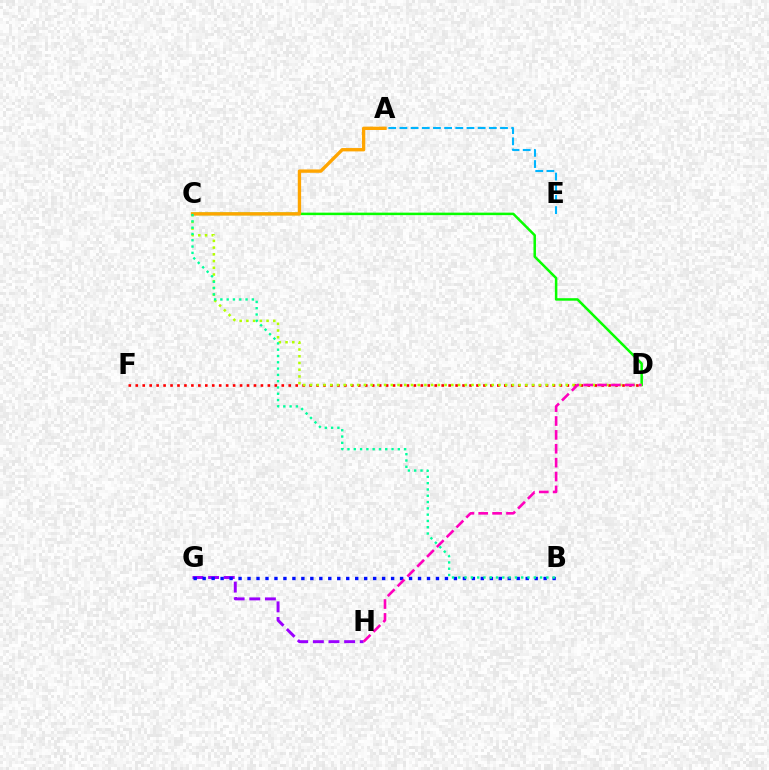{('D', 'F'): [{'color': '#ff0000', 'line_style': 'dotted', 'thickness': 1.89}], ('G', 'H'): [{'color': '#9b00ff', 'line_style': 'dashed', 'thickness': 2.12}], ('C', 'D'): [{'color': '#08ff00', 'line_style': 'solid', 'thickness': 1.8}, {'color': '#b3ff00', 'line_style': 'dotted', 'thickness': 1.83}], ('B', 'G'): [{'color': '#0010ff', 'line_style': 'dotted', 'thickness': 2.44}], ('A', 'E'): [{'color': '#00b5ff', 'line_style': 'dashed', 'thickness': 1.52}], ('A', 'C'): [{'color': '#ffa500', 'line_style': 'solid', 'thickness': 2.41}], ('D', 'H'): [{'color': '#ff00bd', 'line_style': 'dashed', 'thickness': 1.89}], ('B', 'C'): [{'color': '#00ff9d', 'line_style': 'dotted', 'thickness': 1.71}]}